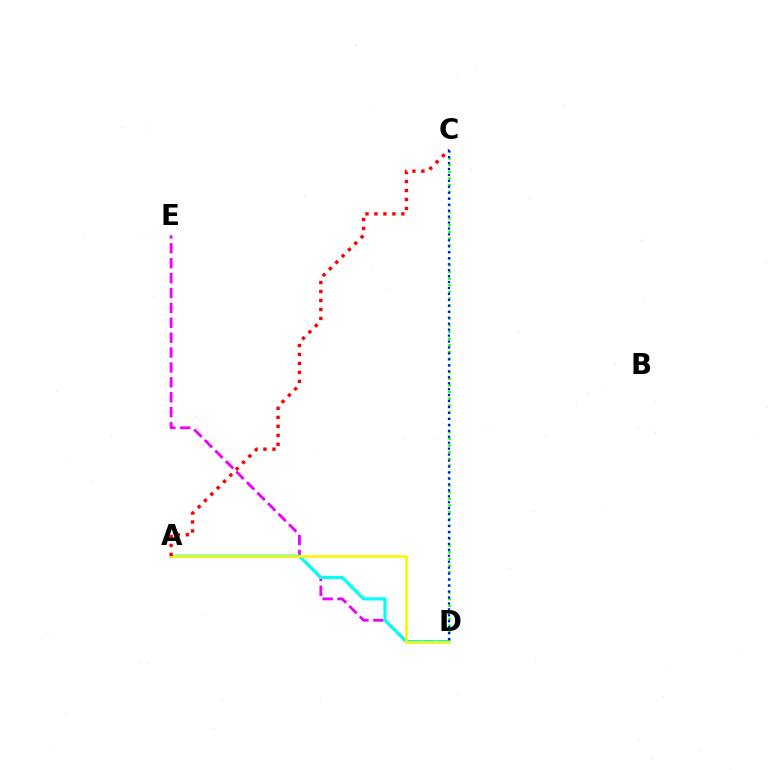{('D', 'E'): [{'color': '#ee00ff', 'line_style': 'dashed', 'thickness': 2.02}], ('A', 'D'): [{'color': '#00fff6', 'line_style': 'solid', 'thickness': 2.28}, {'color': '#fcf500', 'line_style': 'solid', 'thickness': 1.84}], ('A', 'C'): [{'color': '#ff0000', 'line_style': 'dotted', 'thickness': 2.44}], ('C', 'D'): [{'color': '#08ff00', 'line_style': 'dotted', 'thickness': 1.81}, {'color': '#0010ff', 'line_style': 'dotted', 'thickness': 1.62}]}